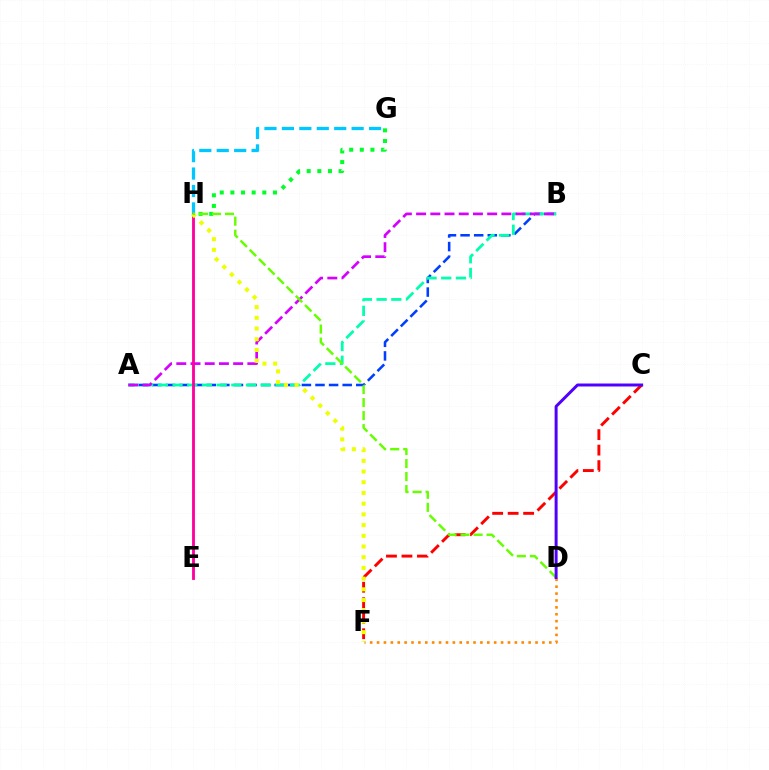{('A', 'B'): [{'color': '#003fff', 'line_style': 'dashed', 'thickness': 1.85}, {'color': '#00ffaf', 'line_style': 'dashed', 'thickness': 2.0}, {'color': '#d600ff', 'line_style': 'dashed', 'thickness': 1.93}], ('D', 'F'): [{'color': '#ff8800', 'line_style': 'dotted', 'thickness': 1.87}], ('C', 'F'): [{'color': '#ff0000', 'line_style': 'dashed', 'thickness': 2.1}], ('G', 'H'): [{'color': '#00c7ff', 'line_style': 'dashed', 'thickness': 2.37}, {'color': '#00ff27', 'line_style': 'dotted', 'thickness': 2.89}], ('E', 'H'): [{'color': '#ff00a0', 'line_style': 'solid', 'thickness': 2.05}], ('F', 'H'): [{'color': '#eeff00', 'line_style': 'dotted', 'thickness': 2.91}], ('D', 'H'): [{'color': '#66ff00', 'line_style': 'dashed', 'thickness': 1.77}], ('C', 'D'): [{'color': '#4f00ff', 'line_style': 'solid', 'thickness': 2.14}]}